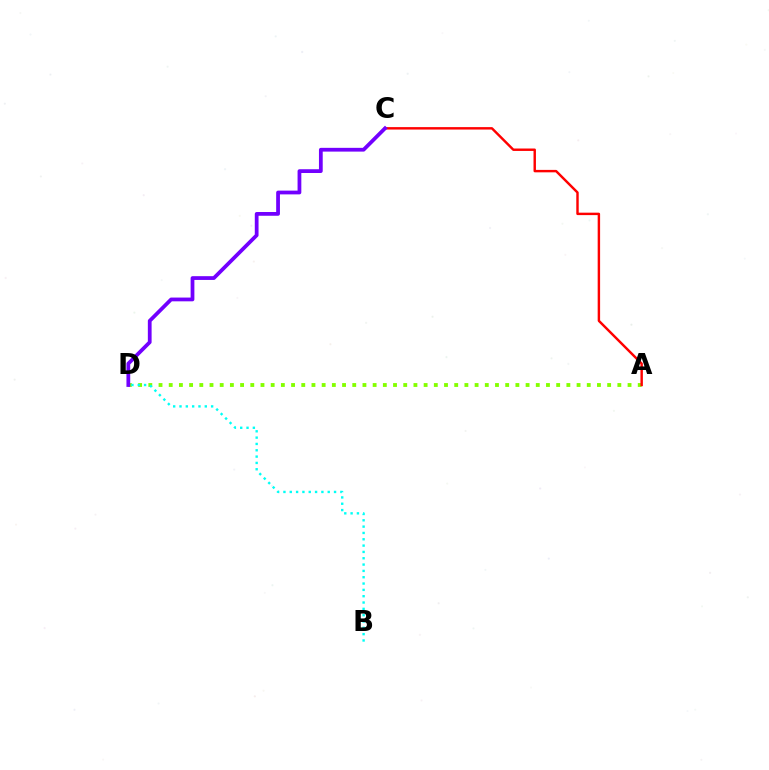{('A', 'D'): [{'color': '#84ff00', 'line_style': 'dotted', 'thickness': 2.77}], ('A', 'C'): [{'color': '#ff0000', 'line_style': 'solid', 'thickness': 1.75}], ('C', 'D'): [{'color': '#7200ff', 'line_style': 'solid', 'thickness': 2.71}], ('B', 'D'): [{'color': '#00fff6', 'line_style': 'dotted', 'thickness': 1.72}]}